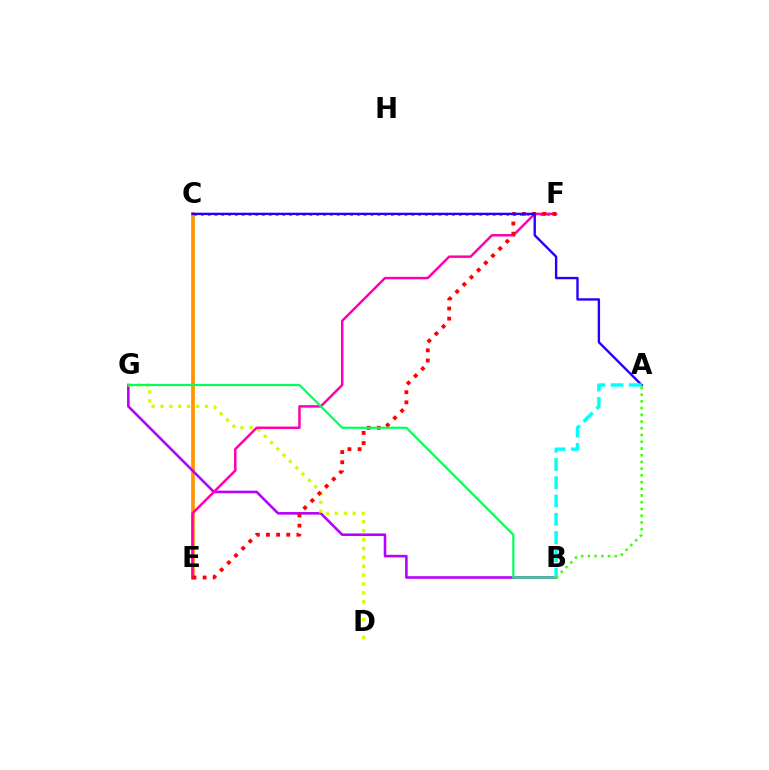{('C', 'E'): [{'color': '#ff9400', 'line_style': 'solid', 'thickness': 2.67}], ('B', 'G'): [{'color': '#b900ff', 'line_style': 'solid', 'thickness': 1.87}, {'color': '#00ff5c', 'line_style': 'solid', 'thickness': 1.58}], ('C', 'F'): [{'color': '#0074ff', 'line_style': 'dotted', 'thickness': 1.84}], ('D', 'G'): [{'color': '#d1ff00', 'line_style': 'dotted', 'thickness': 2.42}], ('E', 'F'): [{'color': '#ff00ac', 'line_style': 'solid', 'thickness': 1.78}, {'color': '#ff0000', 'line_style': 'dotted', 'thickness': 2.76}], ('A', 'C'): [{'color': '#2500ff', 'line_style': 'solid', 'thickness': 1.71}], ('A', 'B'): [{'color': '#00fff6', 'line_style': 'dashed', 'thickness': 2.48}, {'color': '#3dff00', 'line_style': 'dotted', 'thickness': 1.83}]}